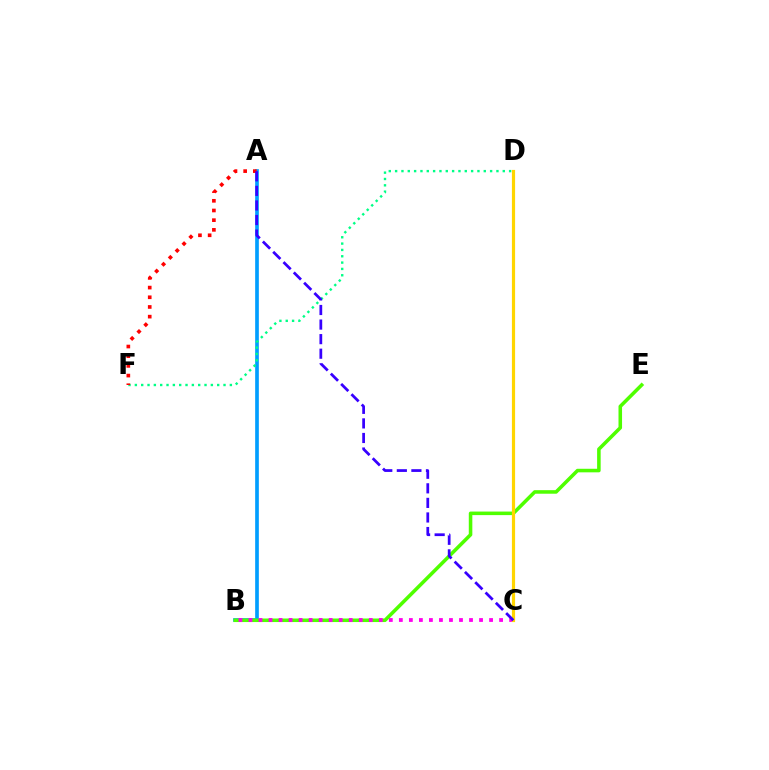{('A', 'B'): [{'color': '#009eff', 'line_style': 'solid', 'thickness': 2.64}], ('B', 'E'): [{'color': '#4fff00', 'line_style': 'solid', 'thickness': 2.56}], ('B', 'C'): [{'color': '#ff00ed', 'line_style': 'dotted', 'thickness': 2.72}], ('D', 'F'): [{'color': '#00ff86', 'line_style': 'dotted', 'thickness': 1.72}], ('C', 'D'): [{'color': '#ffd500', 'line_style': 'solid', 'thickness': 2.29}], ('A', 'F'): [{'color': '#ff0000', 'line_style': 'dotted', 'thickness': 2.63}], ('A', 'C'): [{'color': '#3700ff', 'line_style': 'dashed', 'thickness': 1.98}]}